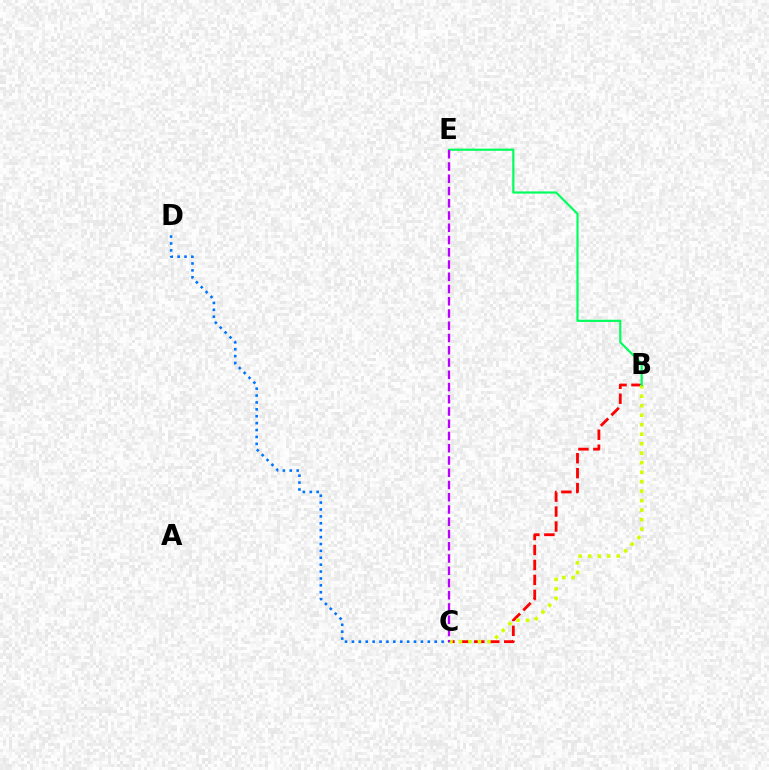{('B', 'C'): [{'color': '#ff0000', 'line_style': 'dashed', 'thickness': 2.03}, {'color': '#d1ff00', 'line_style': 'dotted', 'thickness': 2.58}], ('B', 'E'): [{'color': '#00ff5c', 'line_style': 'solid', 'thickness': 1.57}], ('C', 'D'): [{'color': '#0074ff', 'line_style': 'dotted', 'thickness': 1.87}], ('C', 'E'): [{'color': '#b900ff', 'line_style': 'dashed', 'thickness': 1.66}]}